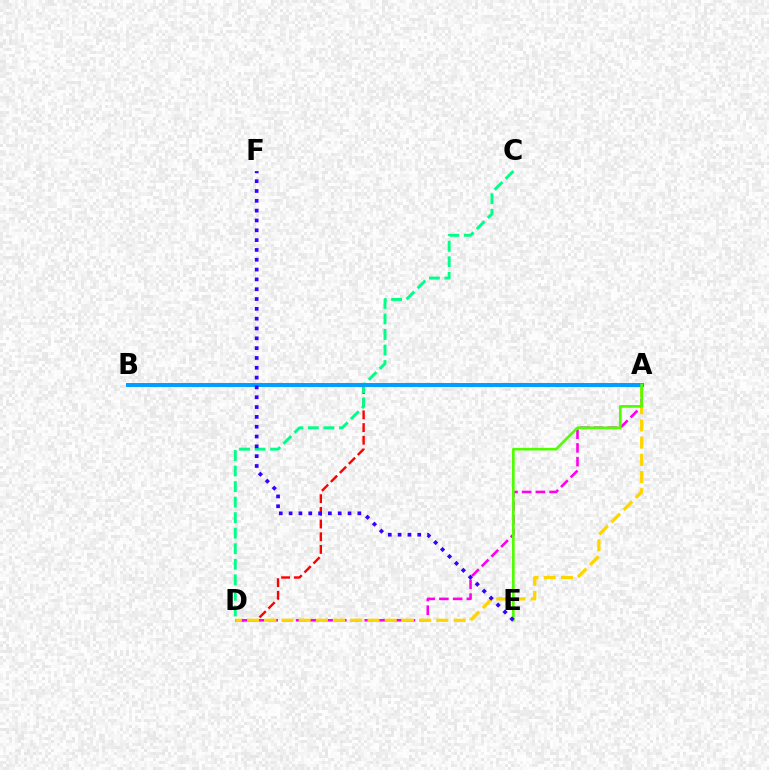{('A', 'D'): [{'color': '#ff0000', 'line_style': 'dashed', 'thickness': 1.72}, {'color': '#ff00ed', 'line_style': 'dashed', 'thickness': 1.86}, {'color': '#ffd500', 'line_style': 'dashed', 'thickness': 2.34}], ('C', 'D'): [{'color': '#00ff86', 'line_style': 'dashed', 'thickness': 2.11}], ('A', 'B'): [{'color': '#009eff', 'line_style': 'solid', 'thickness': 2.85}], ('A', 'E'): [{'color': '#4fff00', 'line_style': 'solid', 'thickness': 1.91}], ('E', 'F'): [{'color': '#3700ff', 'line_style': 'dotted', 'thickness': 2.67}]}